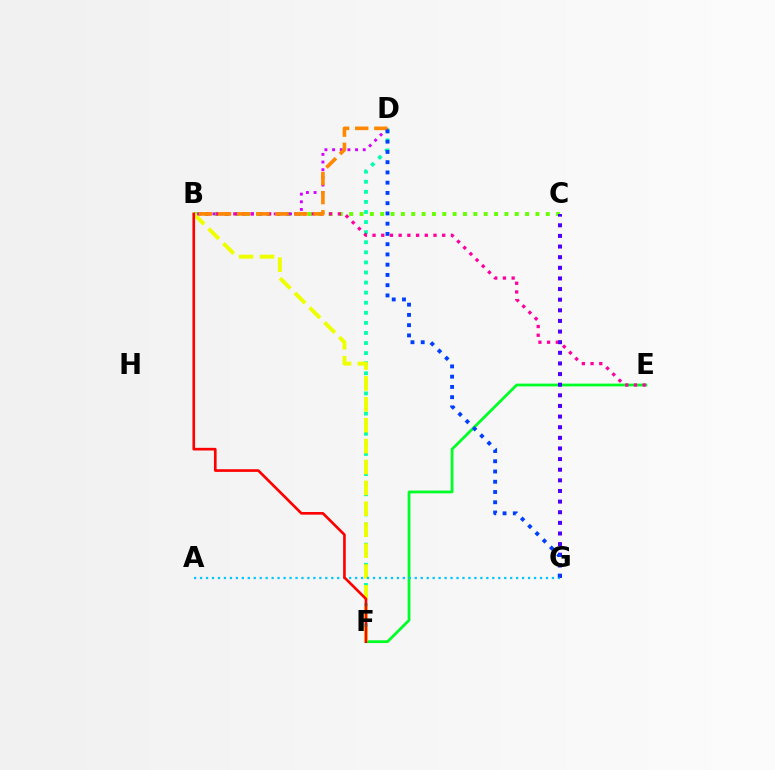{('D', 'F'): [{'color': '#00ffaf', 'line_style': 'dotted', 'thickness': 2.74}], ('E', 'F'): [{'color': '#00ff27', 'line_style': 'solid', 'thickness': 2.0}], ('B', 'C'): [{'color': '#66ff00', 'line_style': 'dotted', 'thickness': 2.81}], ('B', 'F'): [{'color': '#eeff00', 'line_style': 'dashed', 'thickness': 2.84}, {'color': '#ff0000', 'line_style': 'solid', 'thickness': 1.91}], ('B', 'E'): [{'color': '#ff00a0', 'line_style': 'dotted', 'thickness': 2.37}], ('B', 'D'): [{'color': '#d600ff', 'line_style': 'dotted', 'thickness': 2.08}, {'color': '#ff8800', 'line_style': 'dashed', 'thickness': 2.6}], ('C', 'G'): [{'color': '#4f00ff', 'line_style': 'dotted', 'thickness': 2.89}], ('A', 'G'): [{'color': '#00c7ff', 'line_style': 'dotted', 'thickness': 1.62}], ('D', 'G'): [{'color': '#003fff', 'line_style': 'dotted', 'thickness': 2.78}]}